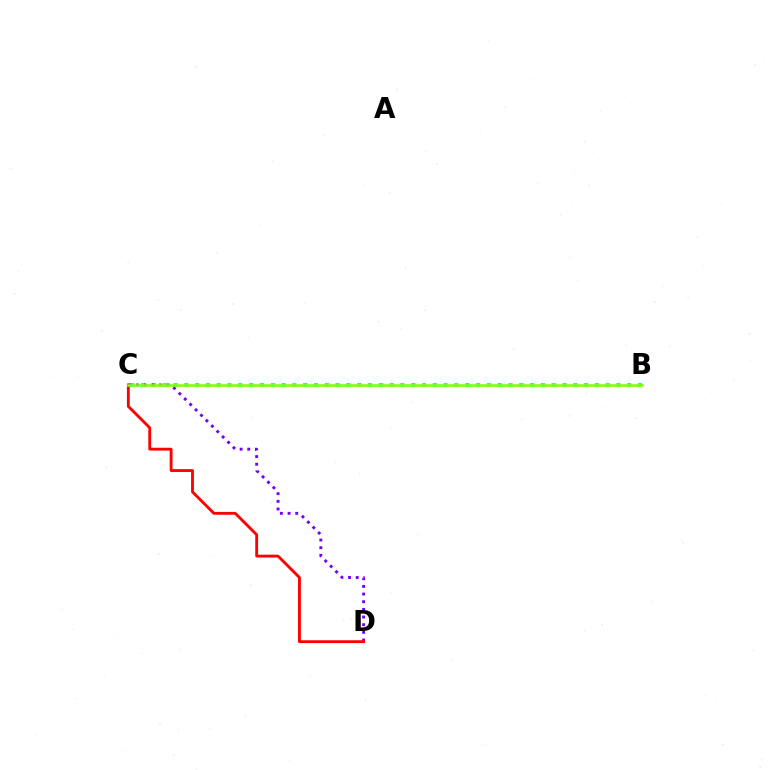{('B', 'C'): [{'color': '#00fff6', 'line_style': 'dotted', 'thickness': 2.93}, {'color': '#84ff00', 'line_style': 'solid', 'thickness': 1.85}], ('C', 'D'): [{'color': '#7200ff', 'line_style': 'dotted', 'thickness': 2.08}, {'color': '#ff0000', 'line_style': 'solid', 'thickness': 2.04}]}